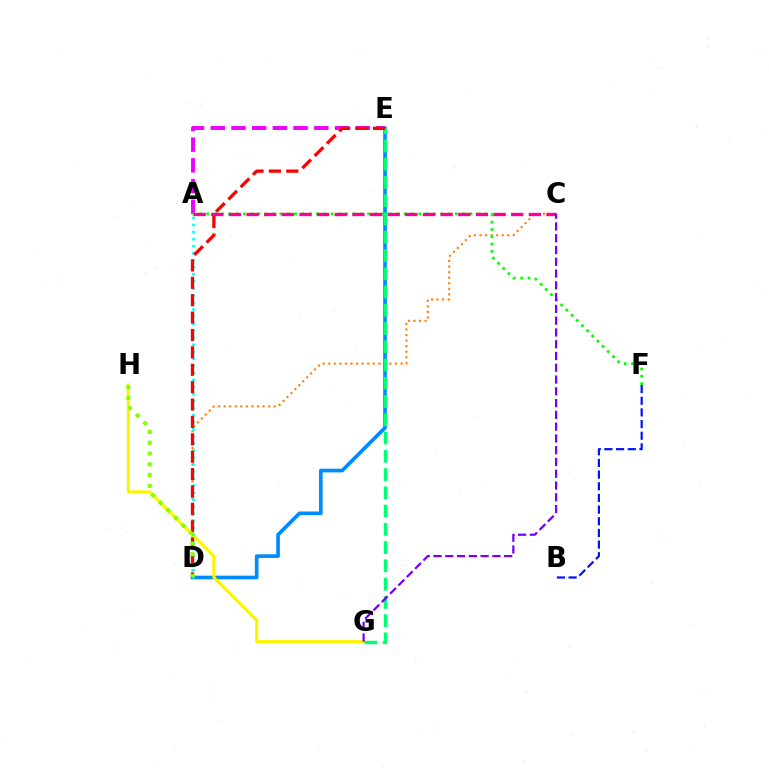{('B', 'F'): [{'color': '#0010ff', 'line_style': 'dashed', 'thickness': 1.58}], ('C', 'D'): [{'color': '#ff7c00', 'line_style': 'dotted', 'thickness': 1.51}], ('A', 'E'): [{'color': '#ee00ff', 'line_style': 'dashed', 'thickness': 2.81}], ('D', 'E'): [{'color': '#008cff', 'line_style': 'solid', 'thickness': 2.65}, {'color': '#ff0000', 'line_style': 'dashed', 'thickness': 2.36}], ('G', 'H'): [{'color': '#fcf500', 'line_style': 'solid', 'thickness': 2.27}], ('A', 'D'): [{'color': '#00fff6', 'line_style': 'dotted', 'thickness': 1.91}], ('A', 'F'): [{'color': '#08ff00', 'line_style': 'dotted', 'thickness': 1.99}], ('E', 'G'): [{'color': '#00ff74', 'line_style': 'dashed', 'thickness': 2.48}], ('D', 'H'): [{'color': '#84ff00', 'line_style': 'dotted', 'thickness': 2.93}], ('A', 'C'): [{'color': '#ff0094', 'line_style': 'dashed', 'thickness': 2.4}], ('C', 'G'): [{'color': '#7200ff', 'line_style': 'dashed', 'thickness': 1.6}]}